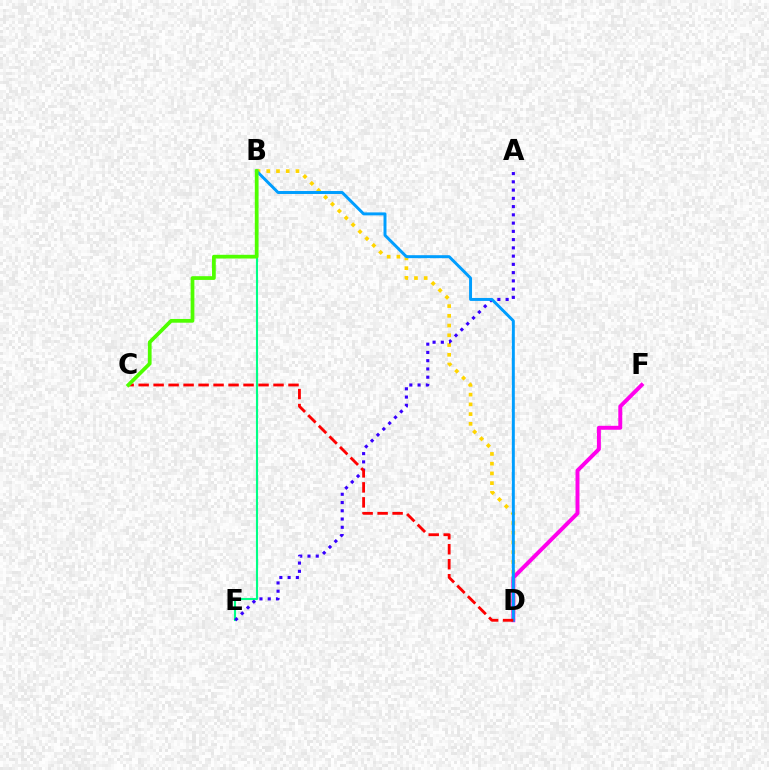{('B', 'D'): [{'color': '#ffd500', 'line_style': 'dotted', 'thickness': 2.65}, {'color': '#009eff', 'line_style': 'solid', 'thickness': 2.13}], ('B', 'E'): [{'color': '#00ff86', 'line_style': 'solid', 'thickness': 1.52}], ('A', 'E'): [{'color': '#3700ff', 'line_style': 'dotted', 'thickness': 2.24}], ('D', 'F'): [{'color': '#ff00ed', 'line_style': 'solid', 'thickness': 2.84}], ('C', 'D'): [{'color': '#ff0000', 'line_style': 'dashed', 'thickness': 2.04}], ('B', 'C'): [{'color': '#4fff00', 'line_style': 'solid', 'thickness': 2.69}]}